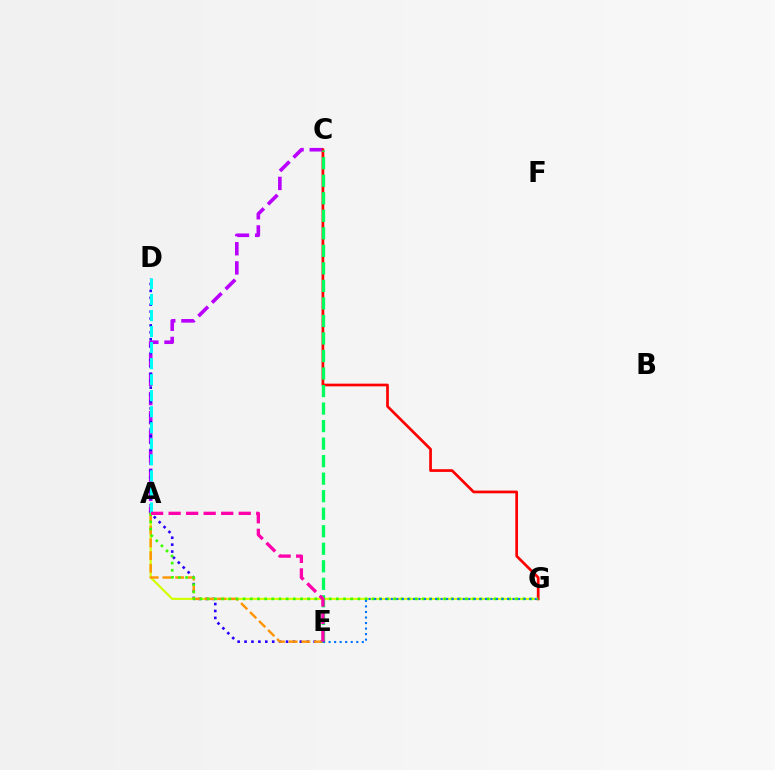{('A', 'C'): [{'color': '#b900ff', 'line_style': 'dashed', 'thickness': 2.6}], ('D', 'E'): [{'color': '#2500ff', 'line_style': 'dotted', 'thickness': 1.88}], ('A', 'G'): [{'color': '#d1ff00', 'line_style': 'solid', 'thickness': 1.56}, {'color': '#3dff00', 'line_style': 'dotted', 'thickness': 1.95}], ('A', 'E'): [{'color': '#ff9400', 'line_style': 'dashed', 'thickness': 1.73}, {'color': '#ff00ac', 'line_style': 'dashed', 'thickness': 2.38}], ('C', 'G'): [{'color': '#ff0000', 'line_style': 'solid', 'thickness': 1.95}], ('A', 'D'): [{'color': '#00fff6', 'line_style': 'dashed', 'thickness': 2.18}], ('C', 'E'): [{'color': '#00ff5c', 'line_style': 'dashed', 'thickness': 2.38}], ('E', 'G'): [{'color': '#0074ff', 'line_style': 'dotted', 'thickness': 1.5}]}